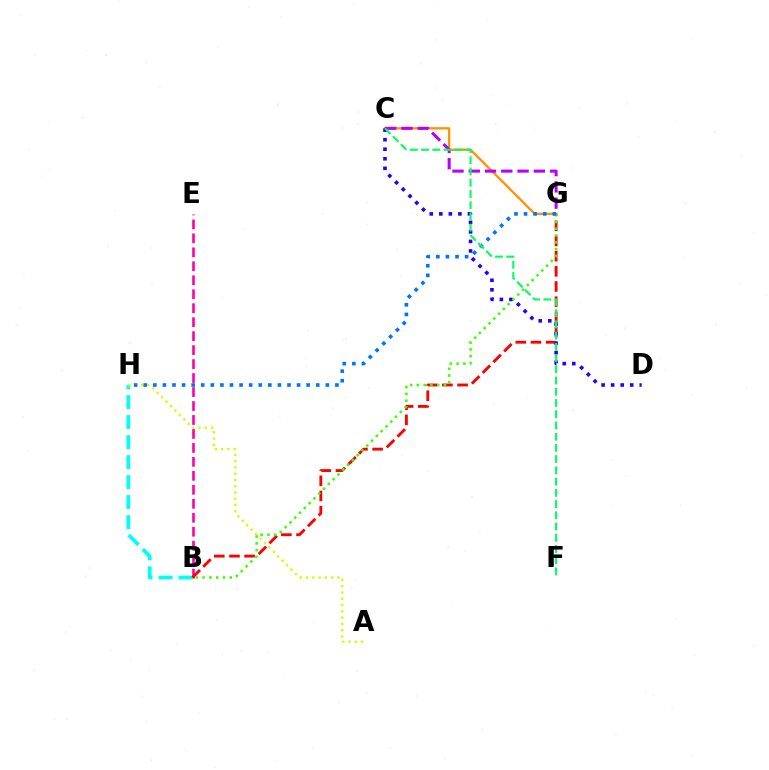{('B', 'E'): [{'color': '#ff00ac', 'line_style': 'dashed', 'thickness': 1.9}], ('B', 'H'): [{'color': '#00fff6', 'line_style': 'dashed', 'thickness': 2.72}], ('B', 'G'): [{'color': '#ff0000', 'line_style': 'dashed', 'thickness': 2.06}, {'color': '#3dff00', 'line_style': 'dotted', 'thickness': 1.84}], ('A', 'H'): [{'color': '#d1ff00', 'line_style': 'dotted', 'thickness': 1.7}], ('C', 'G'): [{'color': '#ff9400', 'line_style': 'solid', 'thickness': 1.67}, {'color': '#b900ff', 'line_style': 'dashed', 'thickness': 2.21}], ('C', 'D'): [{'color': '#2500ff', 'line_style': 'dotted', 'thickness': 2.59}], ('G', 'H'): [{'color': '#0074ff', 'line_style': 'dotted', 'thickness': 2.6}], ('C', 'F'): [{'color': '#00ff5c', 'line_style': 'dashed', 'thickness': 1.53}]}